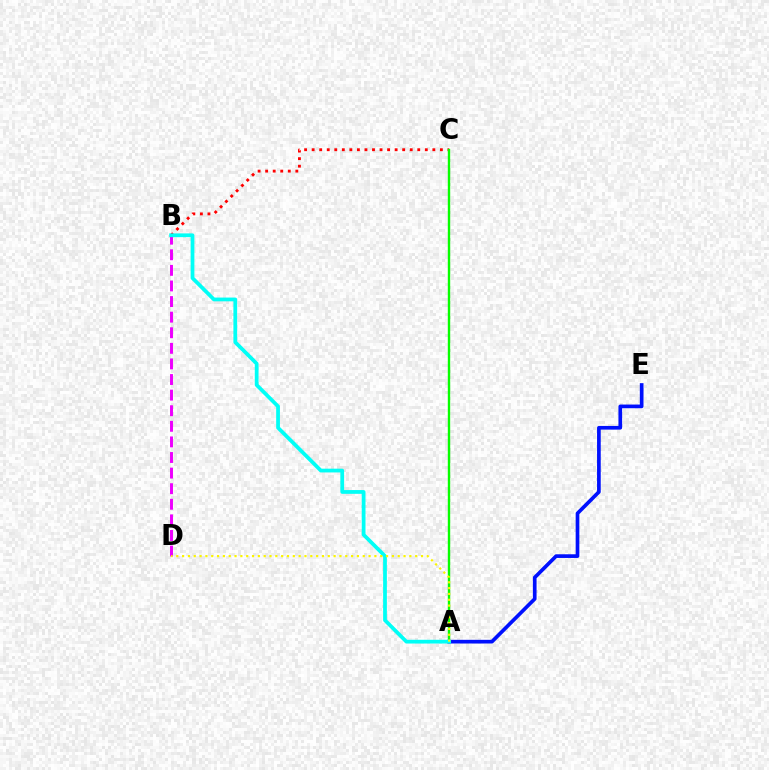{('B', 'C'): [{'color': '#ff0000', 'line_style': 'dotted', 'thickness': 2.05}], ('A', 'C'): [{'color': '#08ff00', 'line_style': 'solid', 'thickness': 1.73}], ('A', 'E'): [{'color': '#0010ff', 'line_style': 'solid', 'thickness': 2.65}], ('B', 'D'): [{'color': '#ee00ff', 'line_style': 'dashed', 'thickness': 2.12}], ('A', 'B'): [{'color': '#00fff6', 'line_style': 'solid', 'thickness': 2.71}], ('A', 'D'): [{'color': '#fcf500', 'line_style': 'dotted', 'thickness': 1.58}]}